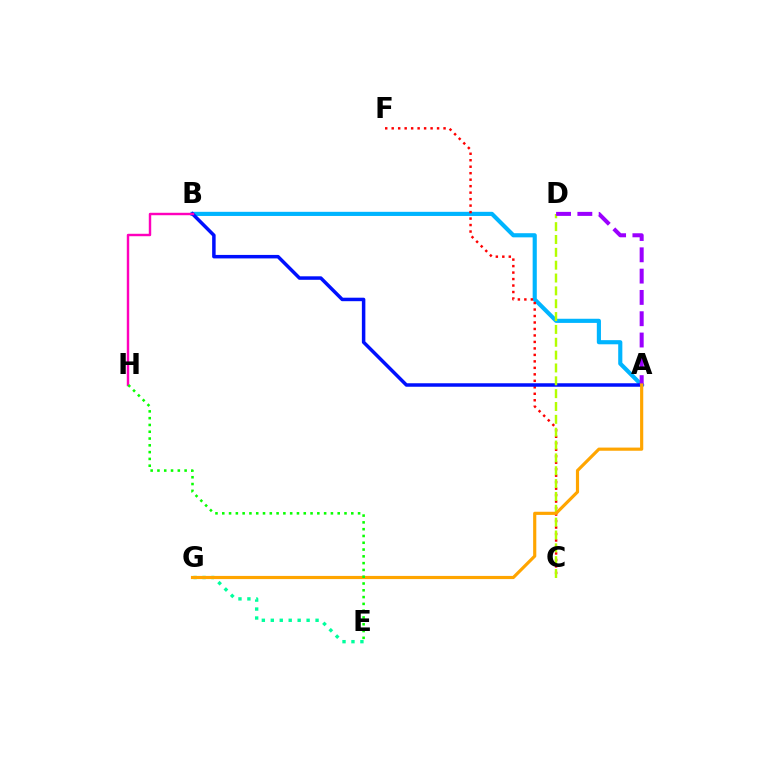{('A', 'B'): [{'color': '#00b5ff', 'line_style': 'solid', 'thickness': 2.98}, {'color': '#0010ff', 'line_style': 'solid', 'thickness': 2.52}], ('C', 'F'): [{'color': '#ff0000', 'line_style': 'dotted', 'thickness': 1.76}], ('C', 'D'): [{'color': '#b3ff00', 'line_style': 'dashed', 'thickness': 1.75}], ('B', 'H'): [{'color': '#ff00bd', 'line_style': 'solid', 'thickness': 1.75}], ('E', 'G'): [{'color': '#00ff9d', 'line_style': 'dotted', 'thickness': 2.43}], ('A', 'D'): [{'color': '#9b00ff', 'line_style': 'dashed', 'thickness': 2.89}], ('A', 'G'): [{'color': '#ffa500', 'line_style': 'solid', 'thickness': 2.28}], ('E', 'H'): [{'color': '#08ff00', 'line_style': 'dotted', 'thickness': 1.85}]}